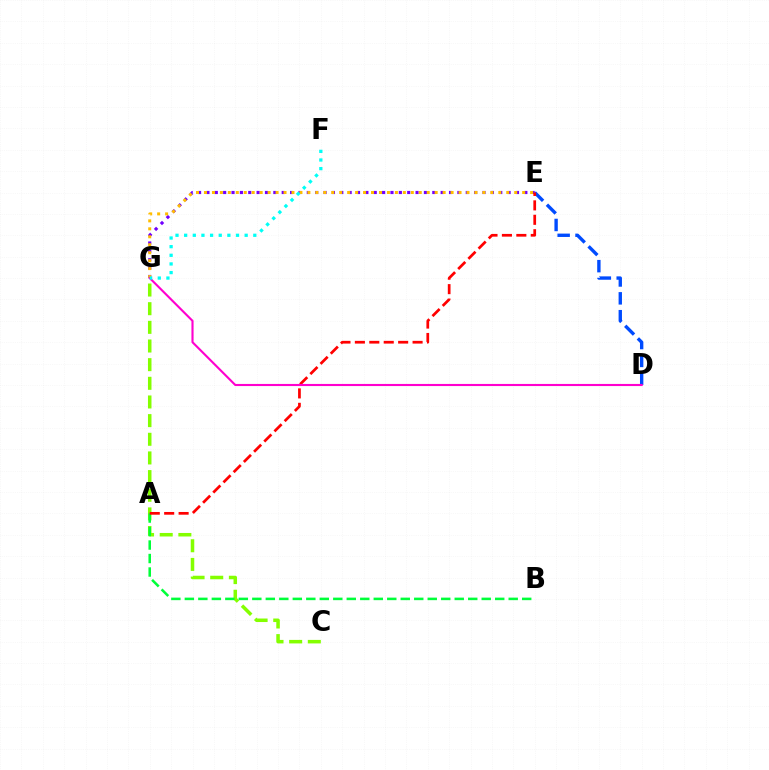{('E', 'G'): [{'color': '#7200ff', 'line_style': 'dotted', 'thickness': 2.27}, {'color': '#ffbd00', 'line_style': 'dotted', 'thickness': 2.16}], ('C', 'G'): [{'color': '#84ff00', 'line_style': 'dashed', 'thickness': 2.53}], ('D', 'E'): [{'color': '#004bff', 'line_style': 'dashed', 'thickness': 2.43}], ('A', 'B'): [{'color': '#00ff39', 'line_style': 'dashed', 'thickness': 1.83}], ('A', 'E'): [{'color': '#ff0000', 'line_style': 'dashed', 'thickness': 1.96}], ('D', 'G'): [{'color': '#ff00cf', 'line_style': 'solid', 'thickness': 1.52}], ('F', 'G'): [{'color': '#00fff6', 'line_style': 'dotted', 'thickness': 2.35}]}